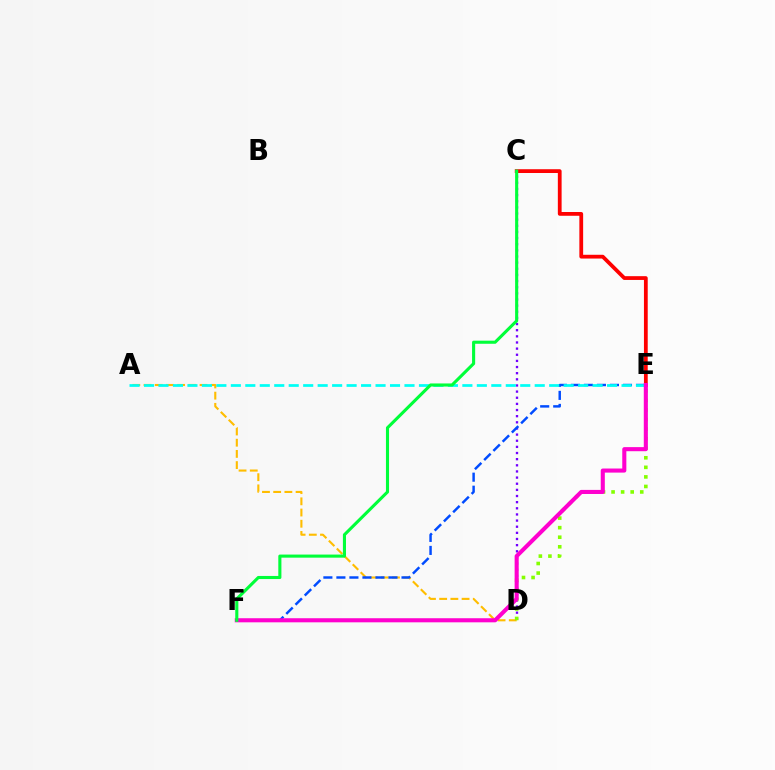{('C', 'E'): [{'color': '#ff0000', 'line_style': 'solid', 'thickness': 2.72}], ('C', 'D'): [{'color': '#7200ff', 'line_style': 'dotted', 'thickness': 1.67}], ('A', 'D'): [{'color': '#ffbd00', 'line_style': 'dashed', 'thickness': 1.52}], ('D', 'E'): [{'color': '#84ff00', 'line_style': 'dotted', 'thickness': 2.6}], ('E', 'F'): [{'color': '#004bff', 'line_style': 'dashed', 'thickness': 1.77}, {'color': '#ff00cf', 'line_style': 'solid', 'thickness': 2.94}], ('A', 'E'): [{'color': '#00fff6', 'line_style': 'dashed', 'thickness': 1.97}], ('C', 'F'): [{'color': '#00ff39', 'line_style': 'solid', 'thickness': 2.23}]}